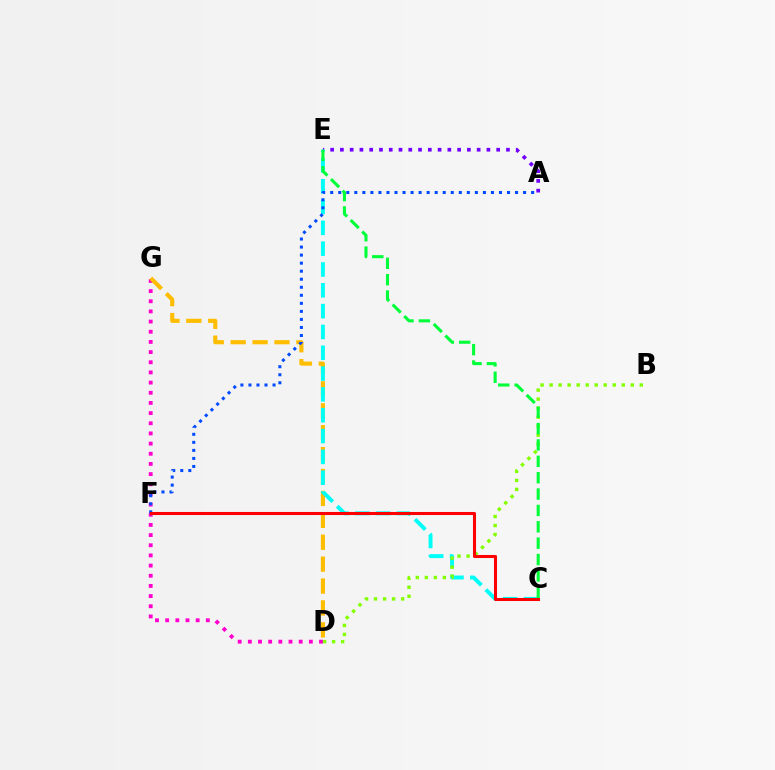{('A', 'E'): [{'color': '#7200ff', 'line_style': 'dotted', 'thickness': 2.65}], ('D', 'G'): [{'color': '#ff00cf', 'line_style': 'dotted', 'thickness': 2.76}, {'color': '#ffbd00', 'line_style': 'dashed', 'thickness': 2.98}], ('C', 'E'): [{'color': '#00fff6', 'line_style': 'dashed', 'thickness': 2.83}, {'color': '#00ff39', 'line_style': 'dashed', 'thickness': 2.22}], ('A', 'F'): [{'color': '#004bff', 'line_style': 'dotted', 'thickness': 2.18}], ('B', 'D'): [{'color': '#84ff00', 'line_style': 'dotted', 'thickness': 2.45}], ('C', 'F'): [{'color': '#ff0000', 'line_style': 'solid', 'thickness': 2.2}]}